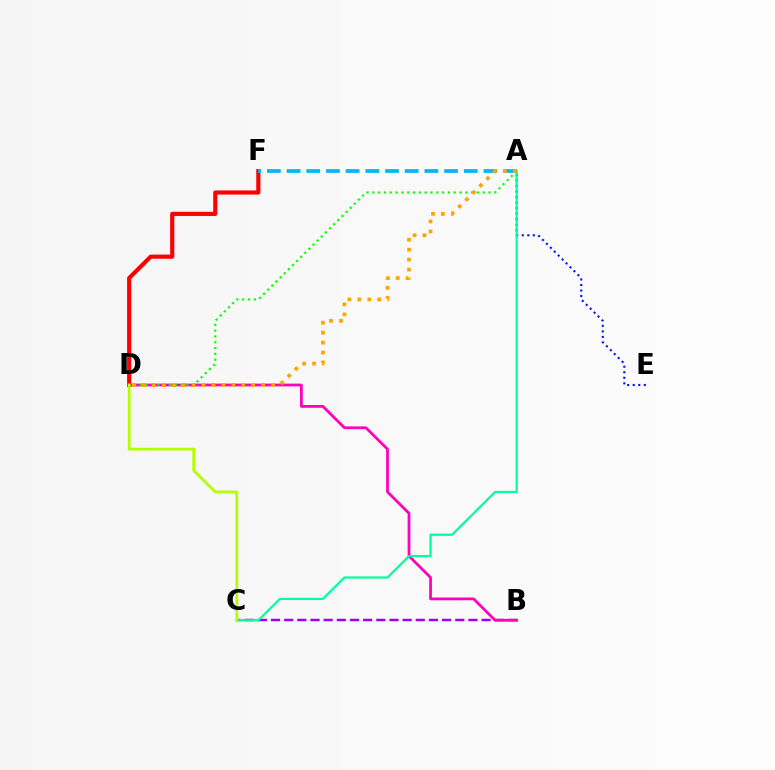{('D', 'F'): [{'color': '#ff0000', 'line_style': 'solid', 'thickness': 2.99}], ('A', 'F'): [{'color': '#00b5ff', 'line_style': 'dashed', 'thickness': 2.67}], ('B', 'C'): [{'color': '#9b00ff', 'line_style': 'dashed', 'thickness': 1.79}], ('B', 'D'): [{'color': '#ff00bd', 'line_style': 'solid', 'thickness': 1.99}], ('A', 'E'): [{'color': '#0010ff', 'line_style': 'dotted', 'thickness': 1.5}], ('A', 'C'): [{'color': '#00ff9d', 'line_style': 'solid', 'thickness': 1.6}], ('A', 'D'): [{'color': '#08ff00', 'line_style': 'dotted', 'thickness': 1.58}, {'color': '#ffa500', 'line_style': 'dotted', 'thickness': 2.7}], ('C', 'D'): [{'color': '#b3ff00', 'line_style': 'solid', 'thickness': 2.01}]}